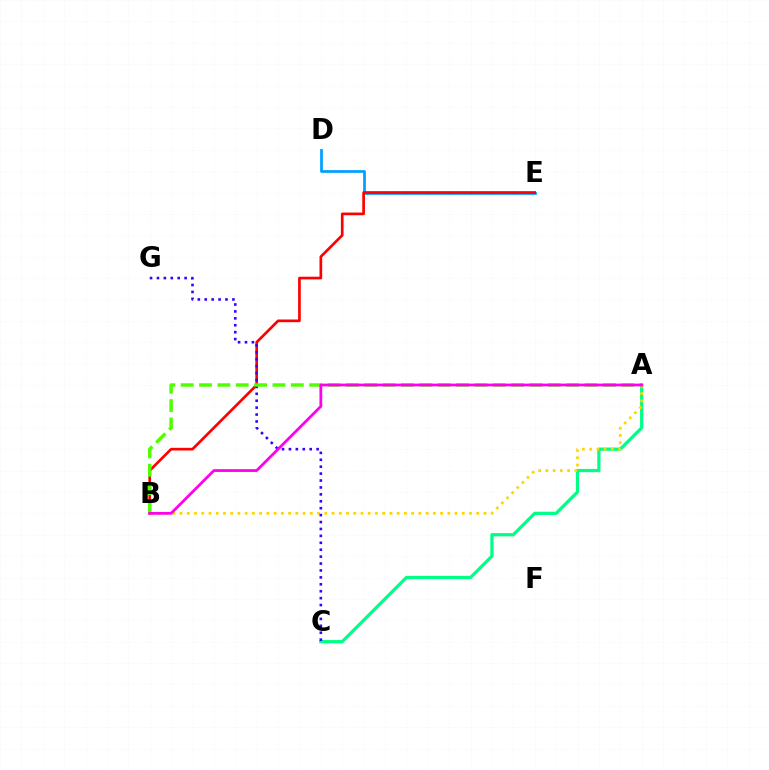{('D', 'E'): [{'color': '#009eff', 'line_style': 'solid', 'thickness': 1.96}], ('B', 'E'): [{'color': '#ff0000', 'line_style': 'solid', 'thickness': 1.93}], ('A', 'C'): [{'color': '#00ff86', 'line_style': 'solid', 'thickness': 2.33}], ('A', 'B'): [{'color': '#ffd500', 'line_style': 'dotted', 'thickness': 1.97}, {'color': '#4fff00', 'line_style': 'dashed', 'thickness': 2.49}, {'color': '#ff00ed', 'line_style': 'solid', 'thickness': 1.99}], ('C', 'G'): [{'color': '#3700ff', 'line_style': 'dotted', 'thickness': 1.88}]}